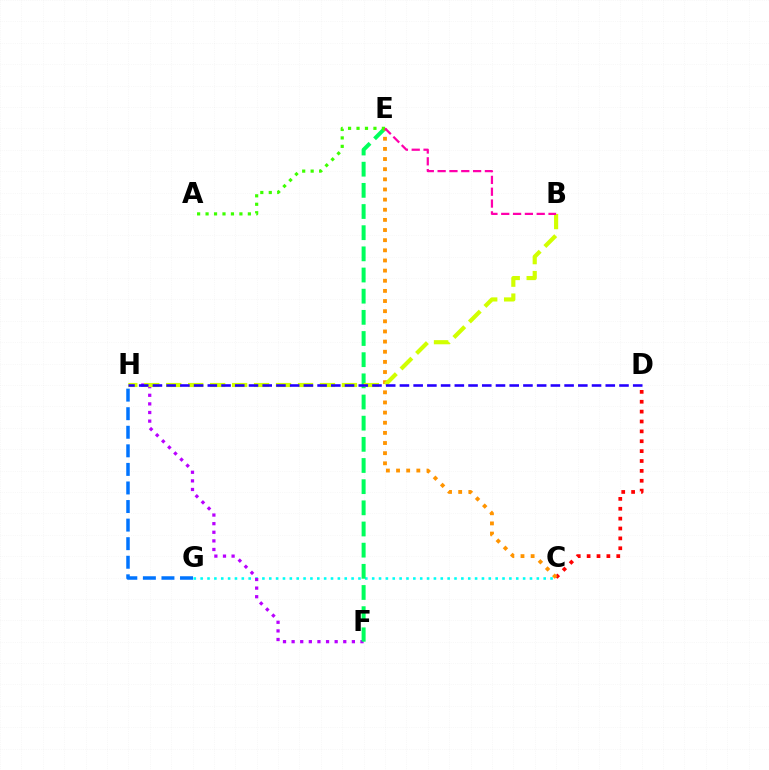{('C', 'G'): [{'color': '#00fff6', 'line_style': 'dotted', 'thickness': 1.86}], ('F', 'H'): [{'color': '#b900ff', 'line_style': 'dotted', 'thickness': 2.34}], ('E', 'F'): [{'color': '#00ff5c', 'line_style': 'dashed', 'thickness': 2.88}], ('C', 'D'): [{'color': '#ff0000', 'line_style': 'dotted', 'thickness': 2.68}], ('C', 'E'): [{'color': '#ff9400', 'line_style': 'dotted', 'thickness': 2.76}], ('A', 'E'): [{'color': '#3dff00', 'line_style': 'dotted', 'thickness': 2.3}], ('B', 'H'): [{'color': '#d1ff00', 'line_style': 'dashed', 'thickness': 2.98}], ('G', 'H'): [{'color': '#0074ff', 'line_style': 'dashed', 'thickness': 2.52}], ('D', 'H'): [{'color': '#2500ff', 'line_style': 'dashed', 'thickness': 1.86}], ('B', 'E'): [{'color': '#ff00ac', 'line_style': 'dashed', 'thickness': 1.61}]}